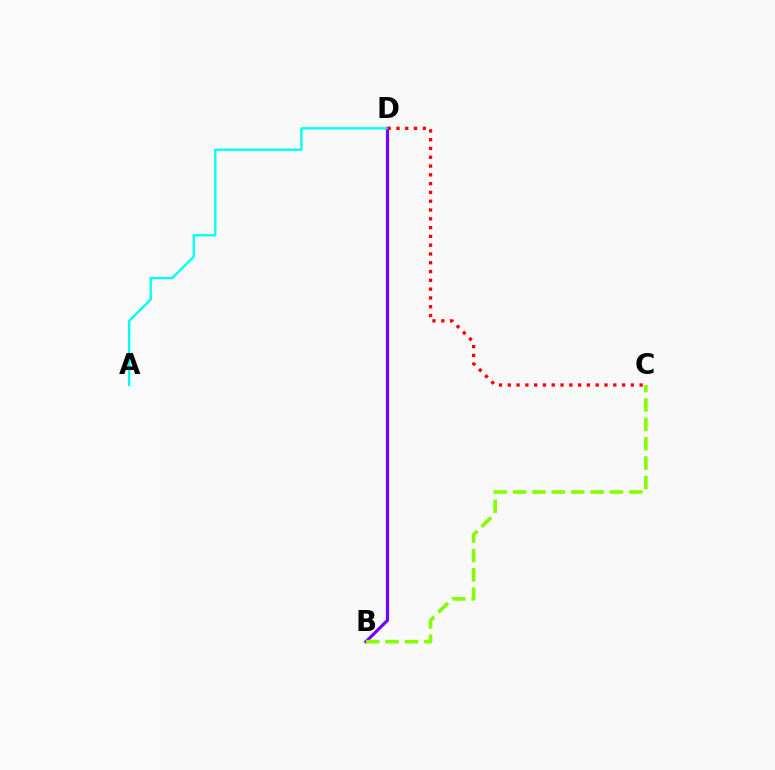{('B', 'D'): [{'color': '#7200ff', 'line_style': 'solid', 'thickness': 2.28}], ('A', 'D'): [{'color': '#00fff6', 'line_style': 'solid', 'thickness': 1.7}], ('C', 'D'): [{'color': '#ff0000', 'line_style': 'dotted', 'thickness': 2.39}], ('B', 'C'): [{'color': '#84ff00', 'line_style': 'dashed', 'thickness': 2.63}]}